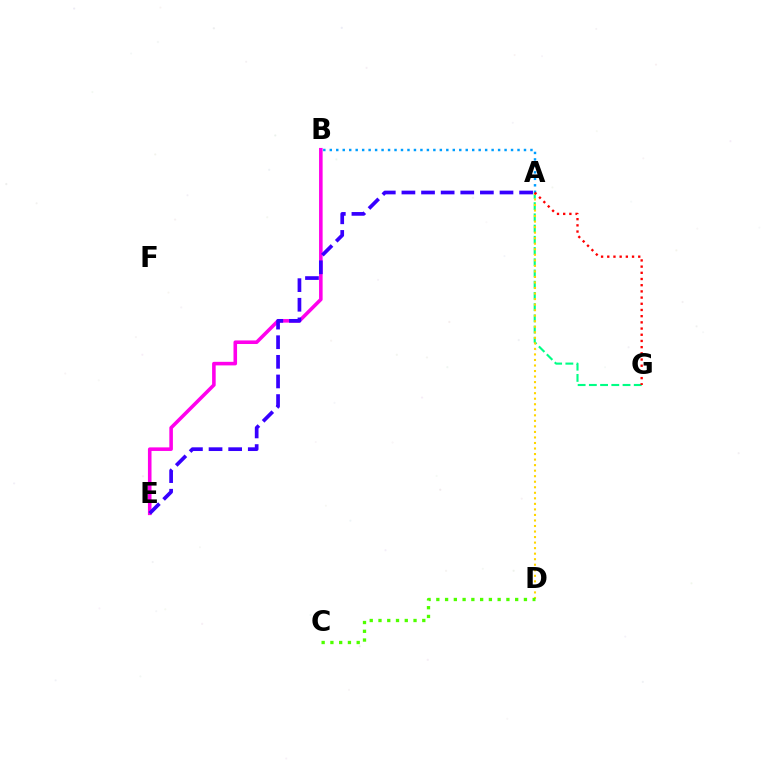{('A', 'G'): [{'color': '#00ff86', 'line_style': 'dashed', 'thickness': 1.52}, {'color': '#ff0000', 'line_style': 'dotted', 'thickness': 1.68}], ('B', 'E'): [{'color': '#ff00ed', 'line_style': 'solid', 'thickness': 2.57}], ('A', 'D'): [{'color': '#ffd500', 'line_style': 'dotted', 'thickness': 1.5}], ('A', 'B'): [{'color': '#009eff', 'line_style': 'dotted', 'thickness': 1.76}], ('A', 'E'): [{'color': '#3700ff', 'line_style': 'dashed', 'thickness': 2.66}], ('C', 'D'): [{'color': '#4fff00', 'line_style': 'dotted', 'thickness': 2.38}]}